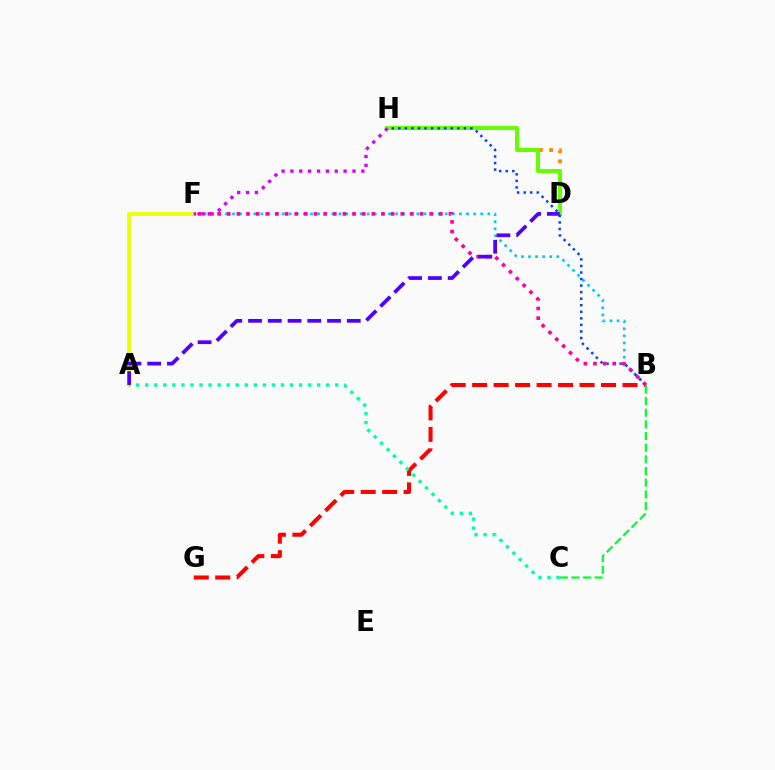{('A', 'F'): [{'color': '#eeff00', 'line_style': 'solid', 'thickness': 2.69}], ('B', 'G'): [{'color': '#ff0000', 'line_style': 'dashed', 'thickness': 2.92}], ('D', 'H'): [{'color': '#ff8800', 'line_style': 'dotted', 'thickness': 2.76}, {'color': '#66ff00', 'line_style': 'solid', 'thickness': 2.9}], ('B', 'F'): [{'color': '#00c7ff', 'line_style': 'dotted', 'thickness': 1.93}, {'color': '#ff00a0', 'line_style': 'dotted', 'thickness': 2.62}], ('B', 'H'): [{'color': '#003fff', 'line_style': 'dotted', 'thickness': 1.78}], ('B', 'C'): [{'color': '#00ff27', 'line_style': 'dashed', 'thickness': 1.59}], ('A', 'C'): [{'color': '#00ffaf', 'line_style': 'dotted', 'thickness': 2.46}], ('A', 'D'): [{'color': '#4f00ff', 'line_style': 'dashed', 'thickness': 2.68}], ('F', 'H'): [{'color': '#d600ff', 'line_style': 'dotted', 'thickness': 2.41}]}